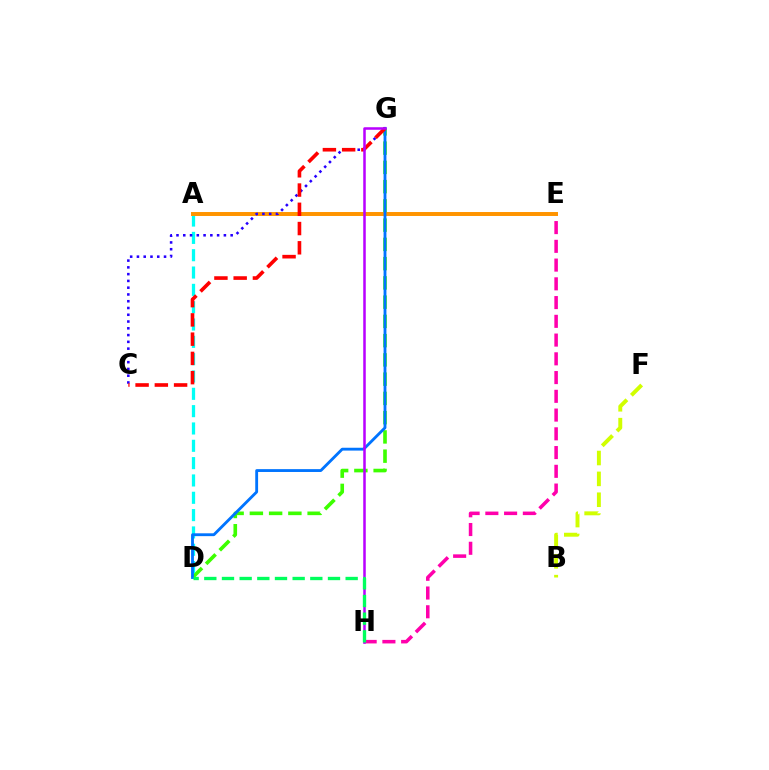{('D', 'G'): [{'color': '#3dff00', 'line_style': 'dashed', 'thickness': 2.62}, {'color': '#0074ff', 'line_style': 'solid', 'thickness': 2.05}], ('E', 'H'): [{'color': '#ff00ac', 'line_style': 'dashed', 'thickness': 2.55}], ('A', 'D'): [{'color': '#00fff6', 'line_style': 'dashed', 'thickness': 2.35}], ('B', 'F'): [{'color': '#d1ff00', 'line_style': 'dashed', 'thickness': 2.83}], ('A', 'E'): [{'color': '#ff9400', 'line_style': 'solid', 'thickness': 2.85}], ('C', 'G'): [{'color': '#2500ff', 'line_style': 'dotted', 'thickness': 1.84}, {'color': '#ff0000', 'line_style': 'dashed', 'thickness': 2.61}], ('G', 'H'): [{'color': '#b900ff', 'line_style': 'solid', 'thickness': 1.82}], ('D', 'H'): [{'color': '#00ff5c', 'line_style': 'dashed', 'thickness': 2.4}]}